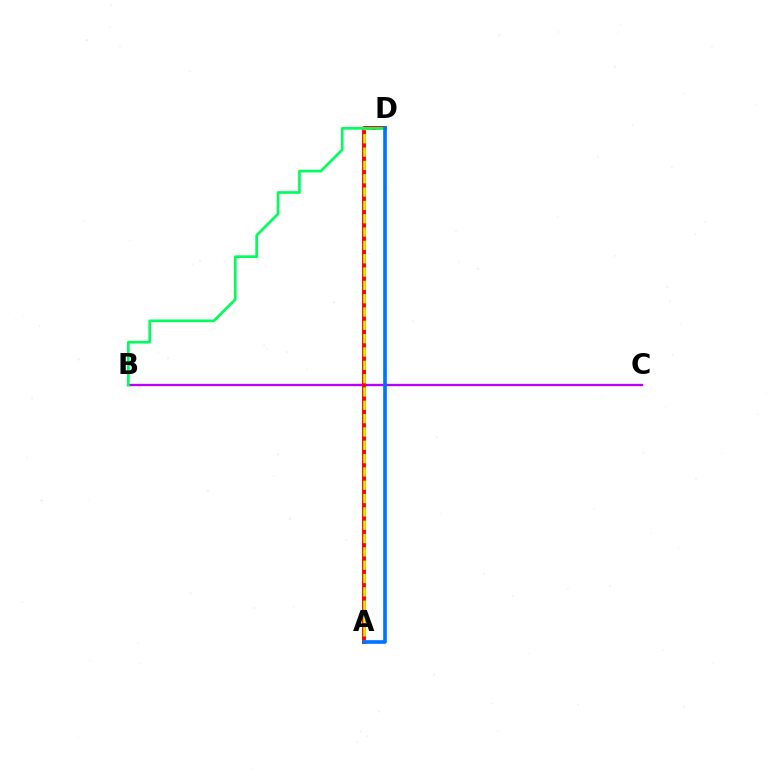{('B', 'C'): [{'color': '#b900ff', 'line_style': 'solid', 'thickness': 1.68}], ('A', 'D'): [{'color': '#ff0000', 'line_style': 'solid', 'thickness': 2.8}, {'color': '#d1ff00', 'line_style': 'dashed', 'thickness': 1.81}, {'color': '#0074ff', 'line_style': 'solid', 'thickness': 2.62}], ('B', 'D'): [{'color': '#00ff5c', 'line_style': 'solid', 'thickness': 1.94}]}